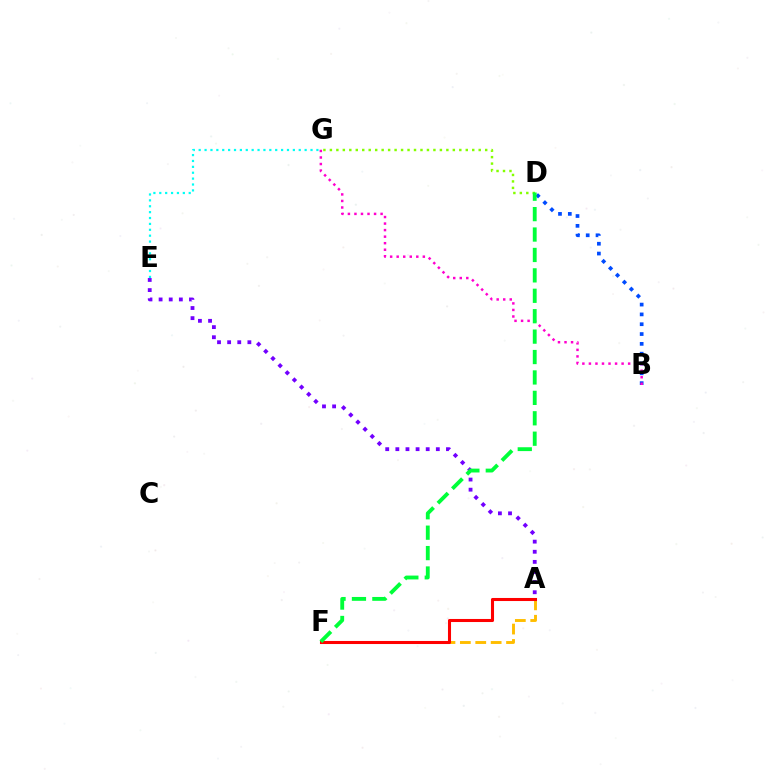{('E', 'G'): [{'color': '#00fff6', 'line_style': 'dotted', 'thickness': 1.6}], ('B', 'D'): [{'color': '#004bff', 'line_style': 'dotted', 'thickness': 2.67}], ('D', 'G'): [{'color': '#84ff00', 'line_style': 'dotted', 'thickness': 1.76}], ('B', 'G'): [{'color': '#ff00cf', 'line_style': 'dotted', 'thickness': 1.78}], ('A', 'E'): [{'color': '#7200ff', 'line_style': 'dotted', 'thickness': 2.75}], ('A', 'F'): [{'color': '#ffbd00', 'line_style': 'dashed', 'thickness': 2.09}, {'color': '#ff0000', 'line_style': 'solid', 'thickness': 2.2}], ('D', 'F'): [{'color': '#00ff39', 'line_style': 'dashed', 'thickness': 2.77}]}